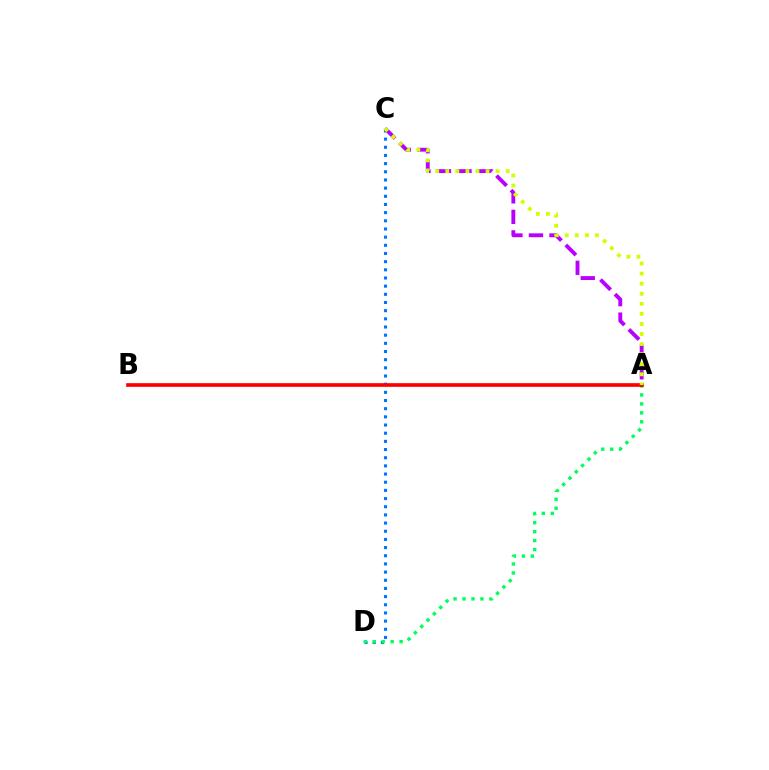{('C', 'D'): [{'color': '#0074ff', 'line_style': 'dotted', 'thickness': 2.22}], ('A', 'D'): [{'color': '#00ff5c', 'line_style': 'dotted', 'thickness': 2.43}], ('A', 'C'): [{'color': '#b900ff', 'line_style': 'dashed', 'thickness': 2.79}, {'color': '#d1ff00', 'line_style': 'dotted', 'thickness': 2.74}], ('A', 'B'): [{'color': '#ff0000', 'line_style': 'solid', 'thickness': 2.65}]}